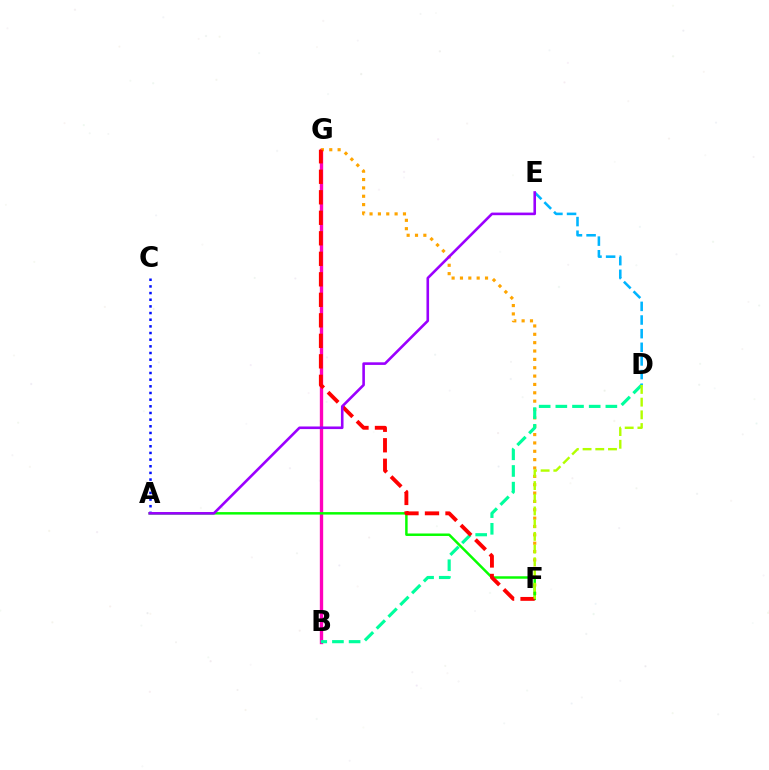{('B', 'G'): [{'color': '#ff00bd', 'line_style': 'solid', 'thickness': 2.41}], ('F', 'G'): [{'color': '#ffa500', 'line_style': 'dotted', 'thickness': 2.27}, {'color': '#ff0000', 'line_style': 'dashed', 'thickness': 2.79}], ('D', 'E'): [{'color': '#00b5ff', 'line_style': 'dashed', 'thickness': 1.85}], ('A', 'F'): [{'color': '#08ff00', 'line_style': 'solid', 'thickness': 1.78}], ('B', 'D'): [{'color': '#00ff9d', 'line_style': 'dashed', 'thickness': 2.27}], ('D', 'F'): [{'color': '#b3ff00', 'line_style': 'dashed', 'thickness': 1.73}], ('A', 'C'): [{'color': '#0010ff', 'line_style': 'dotted', 'thickness': 1.81}], ('A', 'E'): [{'color': '#9b00ff', 'line_style': 'solid', 'thickness': 1.87}]}